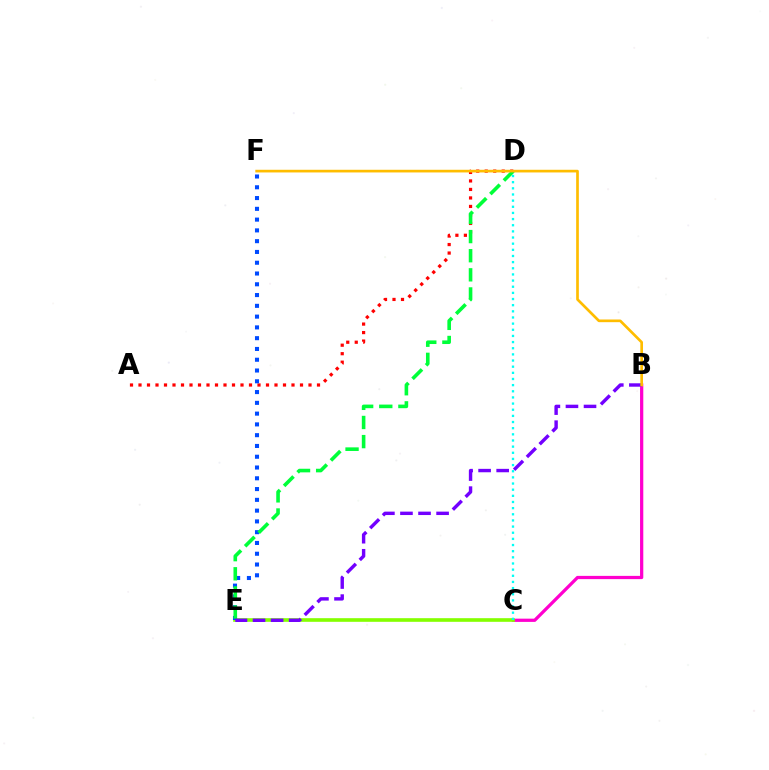{('B', 'C'): [{'color': '#ff00cf', 'line_style': 'solid', 'thickness': 2.33}], ('A', 'D'): [{'color': '#ff0000', 'line_style': 'dotted', 'thickness': 2.31}], ('C', 'E'): [{'color': '#84ff00', 'line_style': 'solid', 'thickness': 2.62}], ('C', 'D'): [{'color': '#00fff6', 'line_style': 'dotted', 'thickness': 1.67}], ('E', 'F'): [{'color': '#004bff', 'line_style': 'dotted', 'thickness': 2.93}], ('D', 'E'): [{'color': '#00ff39', 'line_style': 'dashed', 'thickness': 2.6}], ('B', 'E'): [{'color': '#7200ff', 'line_style': 'dashed', 'thickness': 2.45}], ('B', 'F'): [{'color': '#ffbd00', 'line_style': 'solid', 'thickness': 1.93}]}